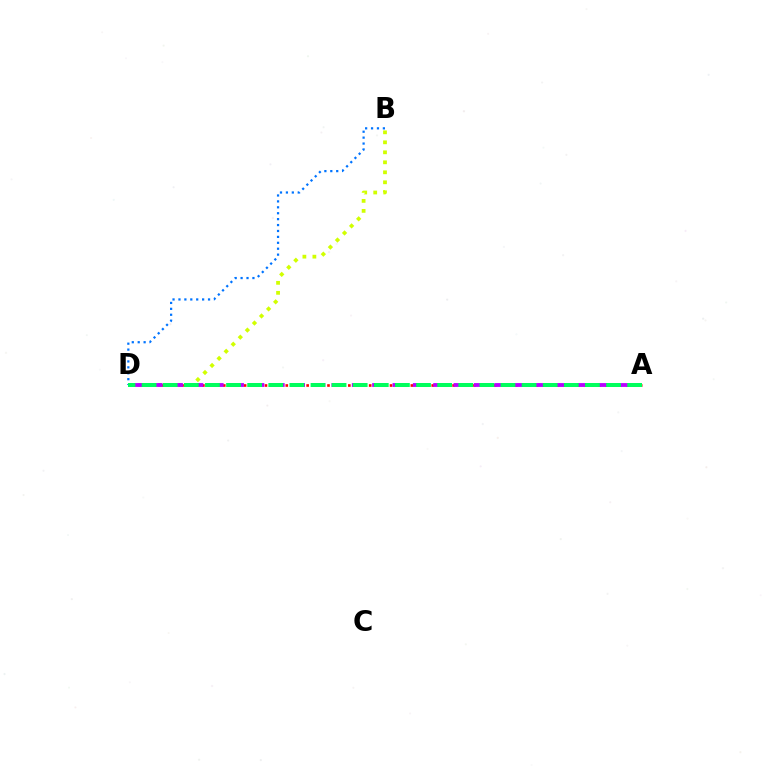{('A', 'D'): [{'color': '#ff0000', 'line_style': 'dotted', 'thickness': 1.89}, {'color': '#b900ff', 'line_style': 'dashed', 'thickness': 2.76}, {'color': '#00ff5c', 'line_style': 'dashed', 'thickness': 2.87}], ('B', 'D'): [{'color': '#0074ff', 'line_style': 'dotted', 'thickness': 1.61}, {'color': '#d1ff00', 'line_style': 'dotted', 'thickness': 2.72}]}